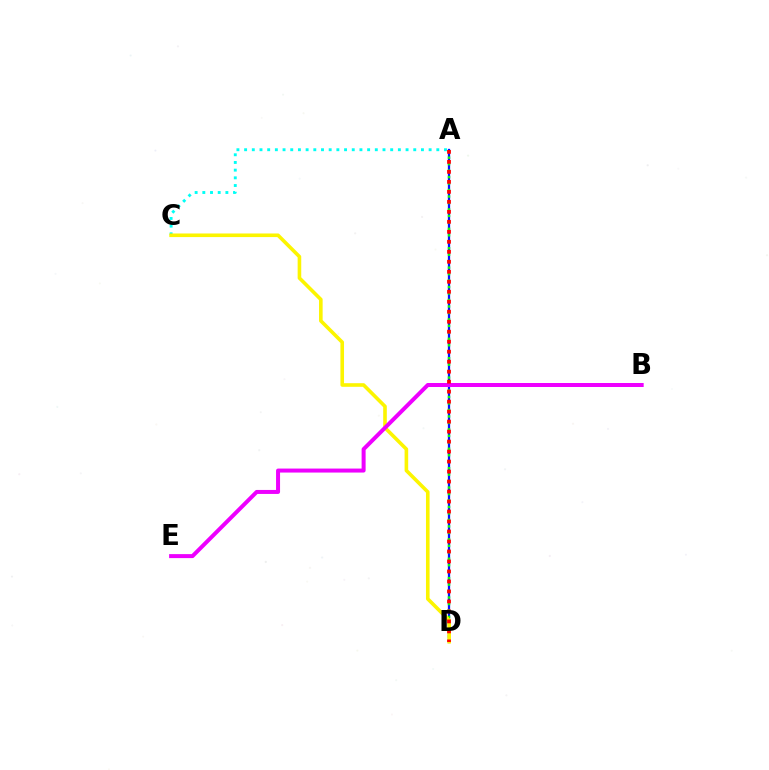{('A', 'D'): [{'color': '#0010ff', 'line_style': 'solid', 'thickness': 1.63}, {'color': '#08ff00', 'line_style': 'dotted', 'thickness': 1.76}, {'color': '#ff0000', 'line_style': 'dotted', 'thickness': 2.71}], ('A', 'C'): [{'color': '#00fff6', 'line_style': 'dotted', 'thickness': 2.09}], ('C', 'D'): [{'color': '#fcf500', 'line_style': 'solid', 'thickness': 2.59}], ('B', 'E'): [{'color': '#ee00ff', 'line_style': 'solid', 'thickness': 2.88}]}